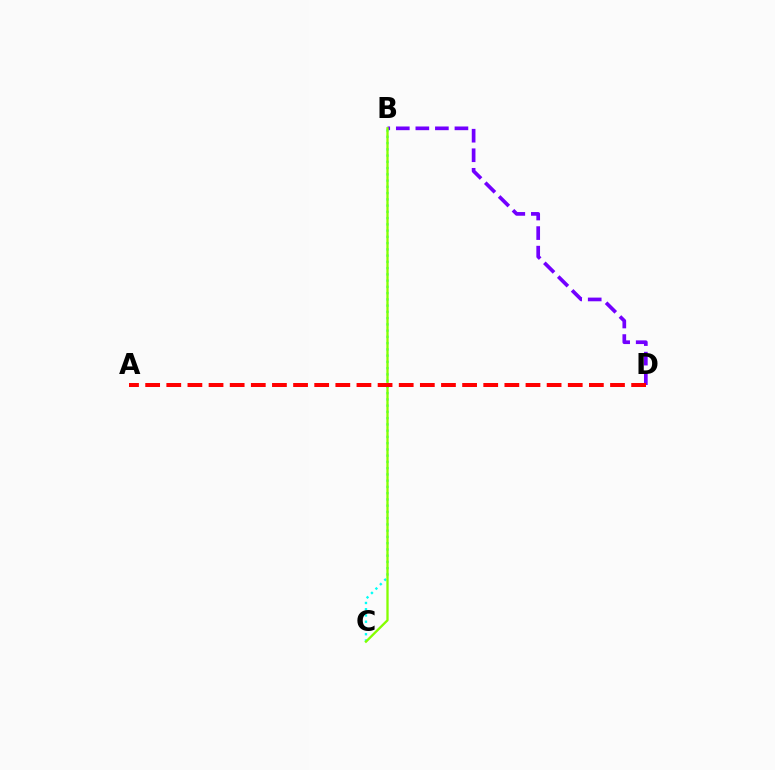{('B', 'D'): [{'color': '#7200ff', 'line_style': 'dashed', 'thickness': 2.66}], ('B', 'C'): [{'color': '#00fff6', 'line_style': 'dotted', 'thickness': 1.7}, {'color': '#84ff00', 'line_style': 'solid', 'thickness': 1.67}], ('A', 'D'): [{'color': '#ff0000', 'line_style': 'dashed', 'thickness': 2.87}]}